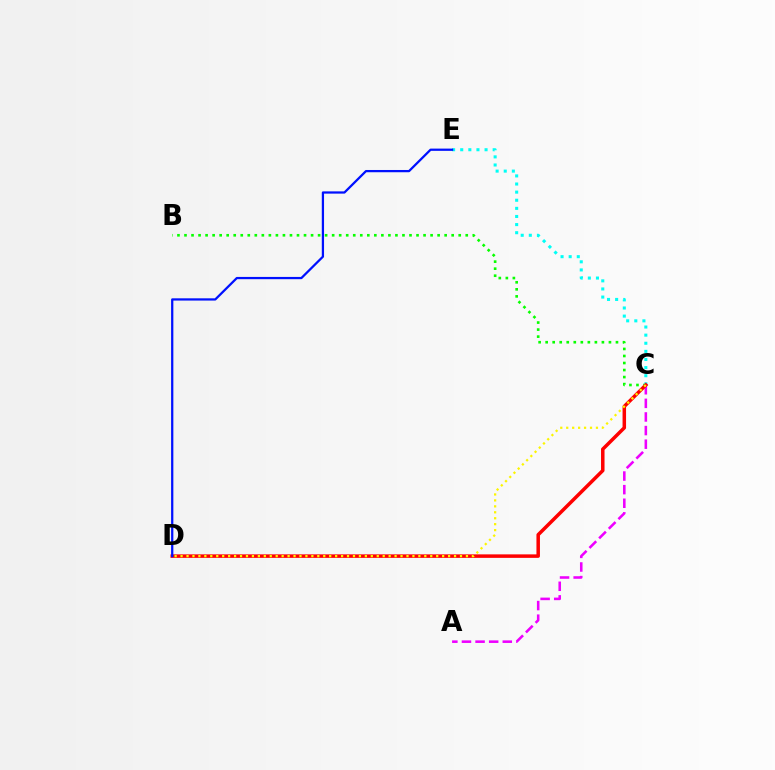{('B', 'C'): [{'color': '#08ff00', 'line_style': 'dotted', 'thickness': 1.91}], ('C', 'E'): [{'color': '#00fff6', 'line_style': 'dotted', 'thickness': 2.2}], ('A', 'C'): [{'color': '#ee00ff', 'line_style': 'dashed', 'thickness': 1.85}], ('C', 'D'): [{'color': '#ff0000', 'line_style': 'solid', 'thickness': 2.52}, {'color': '#fcf500', 'line_style': 'dotted', 'thickness': 1.62}], ('D', 'E'): [{'color': '#0010ff', 'line_style': 'solid', 'thickness': 1.62}]}